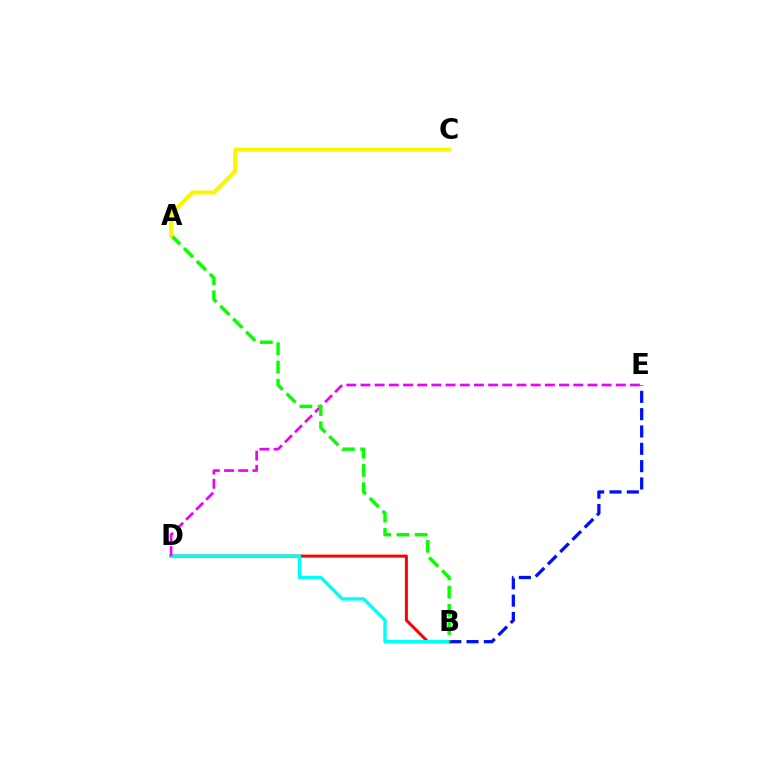{('B', 'D'): [{'color': '#ff0000', 'line_style': 'solid', 'thickness': 2.15}, {'color': '#00fff6', 'line_style': 'solid', 'thickness': 2.43}], ('B', 'E'): [{'color': '#0010ff', 'line_style': 'dashed', 'thickness': 2.35}], ('D', 'E'): [{'color': '#ee00ff', 'line_style': 'dashed', 'thickness': 1.93}], ('A', 'B'): [{'color': '#08ff00', 'line_style': 'dashed', 'thickness': 2.47}], ('A', 'C'): [{'color': '#fcf500', 'line_style': 'solid', 'thickness': 2.86}]}